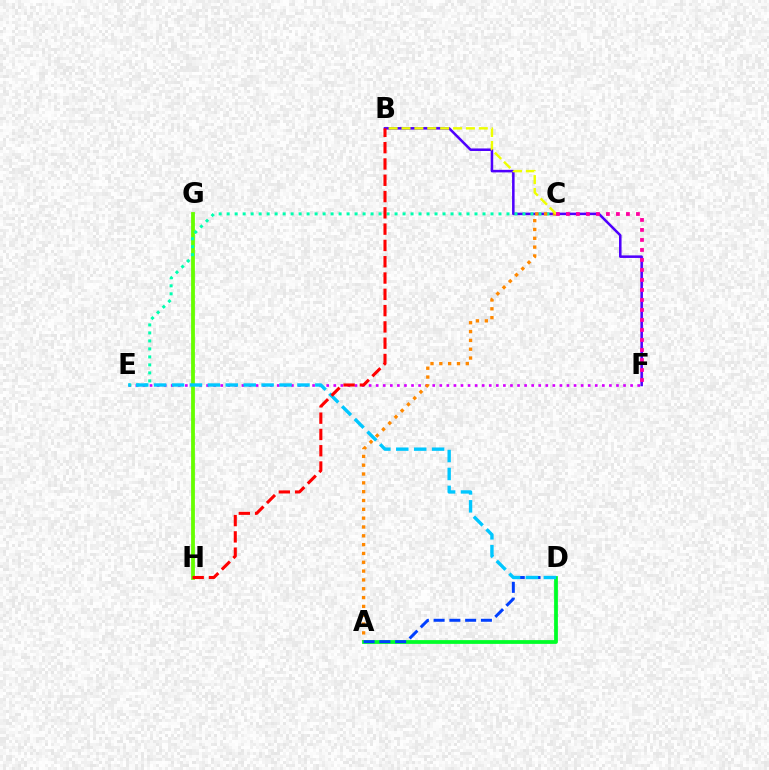{('B', 'F'): [{'color': '#4f00ff', 'line_style': 'solid', 'thickness': 1.83}], ('E', 'F'): [{'color': '#d600ff', 'line_style': 'dotted', 'thickness': 1.92}], ('G', 'H'): [{'color': '#66ff00', 'line_style': 'solid', 'thickness': 2.73}], ('C', 'E'): [{'color': '#00ffaf', 'line_style': 'dotted', 'thickness': 2.17}], ('A', 'C'): [{'color': '#ff8800', 'line_style': 'dotted', 'thickness': 2.4}], ('A', 'D'): [{'color': '#00ff27', 'line_style': 'solid', 'thickness': 2.72}, {'color': '#003fff', 'line_style': 'dashed', 'thickness': 2.14}], ('B', 'C'): [{'color': '#eeff00', 'line_style': 'dashed', 'thickness': 1.75}], ('C', 'F'): [{'color': '#ff00a0', 'line_style': 'dotted', 'thickness': 2.72}], ('D', 'E'): [{'color': '#00c7ff', 'line_style': 'dashed', 'thickness': 2.43}], ('B', 'H'): [{'color': '#ff0000', 'line_style': 'dashed', 'thickness': 2.21}]}